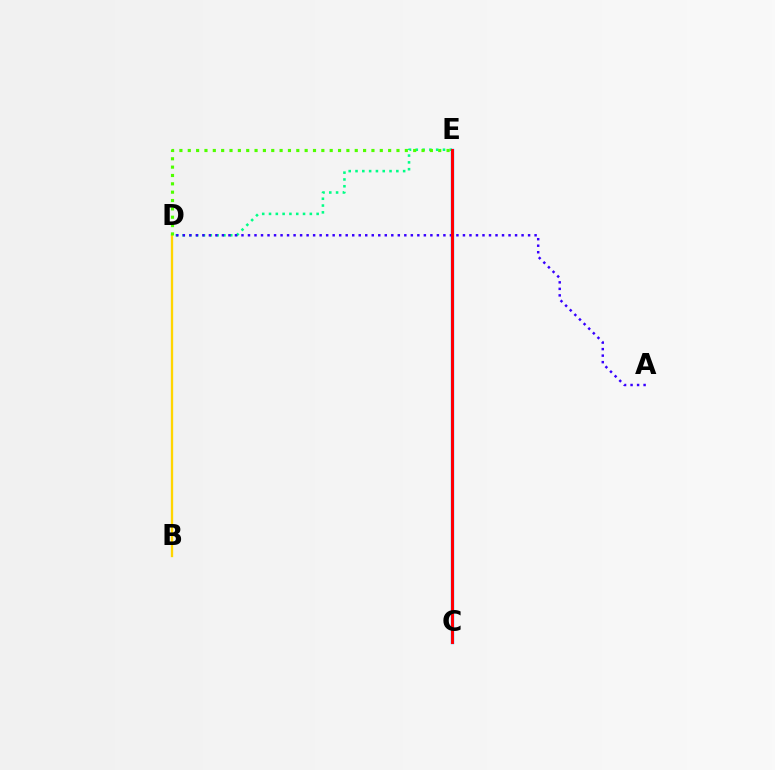{('C', 'E'): [{'color': '#009eff', 'line_style': 'solid', 'thickness': 2.41}, {'color': '#ff00ed', 'line_style': 'solid', 'thickness': 2.11}, {'color': '#ff0000', 'line_style': 'solid', 'thickness': 2.1}], ('B', 'D'): [{'color': '#ffd500', 'line_style': 'solid', 'thickness': 1.68}], ('D', 'E'): [{'color': '#00ff86', 'line_style': 'dotted', 'thickness': 1.85}, {'color': '#4fff00', 'line_style': 'dotted', 'thickness': 2.27}], ('A', 'D'): [{'color': '#3700ff', 'line_style': 'dotted', 'thickness': 1.77}]}